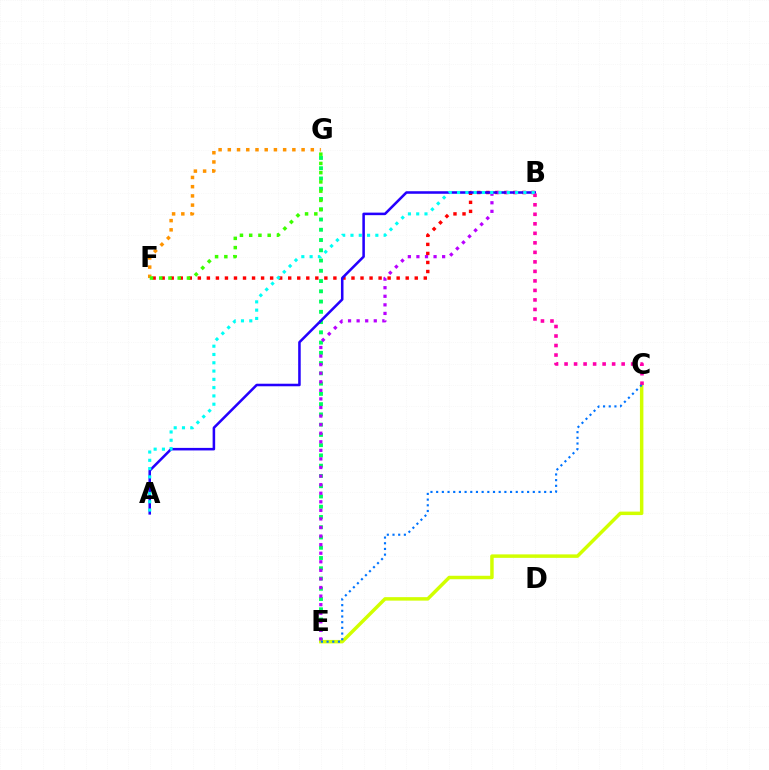{('E', 'G'): [{'color': '#00ff5c', 'line_style': 'dotted', 'thickness': 2.79}], ('B', 'F'): [{'color': '#ff0000', 'line_style': 'dotted', 'thickness': 2.46}], ('F', 'G'): [{'color': '#ff9400', 'line_style': 'dotted', 'thickness': 2.51}, {'color': '#3dff00', 'line_style': 'dotted', 'thickness': 2.51}], ('C', 'E'): [{'color': '#d1ff00', 'line_style': 'solid', 'thickness': 2.5}, {'color': '#0074ff', 'line_style': 'dotted', 'thickness': 1.54}], ('A', 'B'): [{'color': '#2500ff', 'line_style': 'solid', 'thickness': 1.83}, {'color': '#00fff6', 'line_style': 'dotted', 'thickness': 2.25}], ('B', 'E'): [{'color': '#b900ff', 'line_style': 'dotted', 'thickness': 2.33}], ('B', 'C'): [{'color': '#ff00ac', 'line_style': 'dotted', 'thickness': 2.58}]}